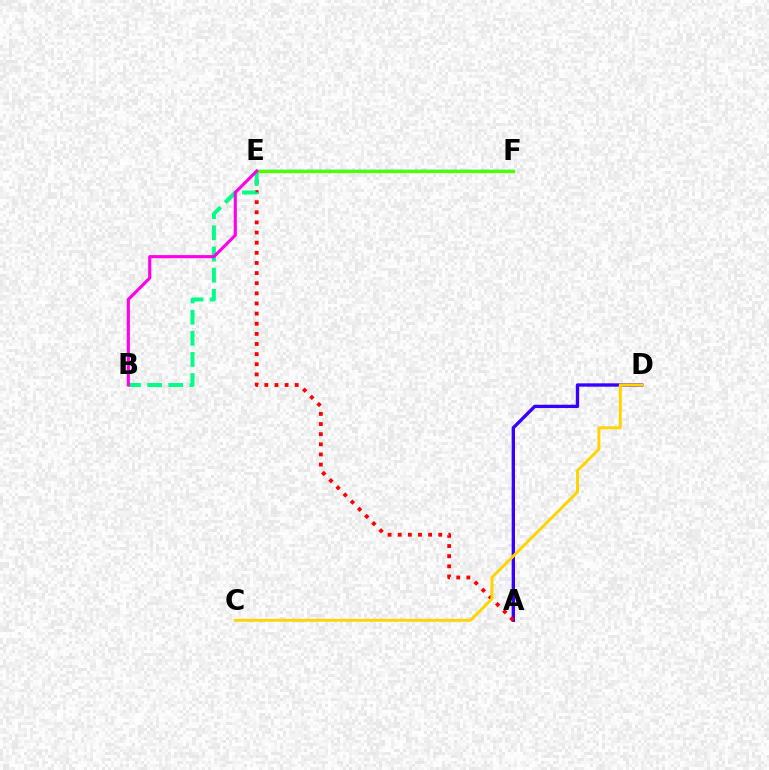{('E', 'F'): [{'color': '#009eff', 'line_style': 'solid', 'thickness': 1.7}, {'color': '#4fff00', 'line_style': 'solid', 'thickness': 2.39}], ('A', 'D'): [{'color': '#3700ff', 'line_style': 'solid', 'thickness': 2.41}], ('A', 'E'): [{'color': '#ff0000', 'line_style': 'dotted', 'thickness': 2.75}], ('B', 'E'): [{'color': '#00ff86', 'line_style': 'dashed', 'thickness': 2.87}, {'color': '#ff00ed', 'line_style': 'solid', 'thickness': 2.26}], ('C', 'D'): [{'color': '#ffd500', 'line_style': 'solid', 'thickness': 2.14}]}